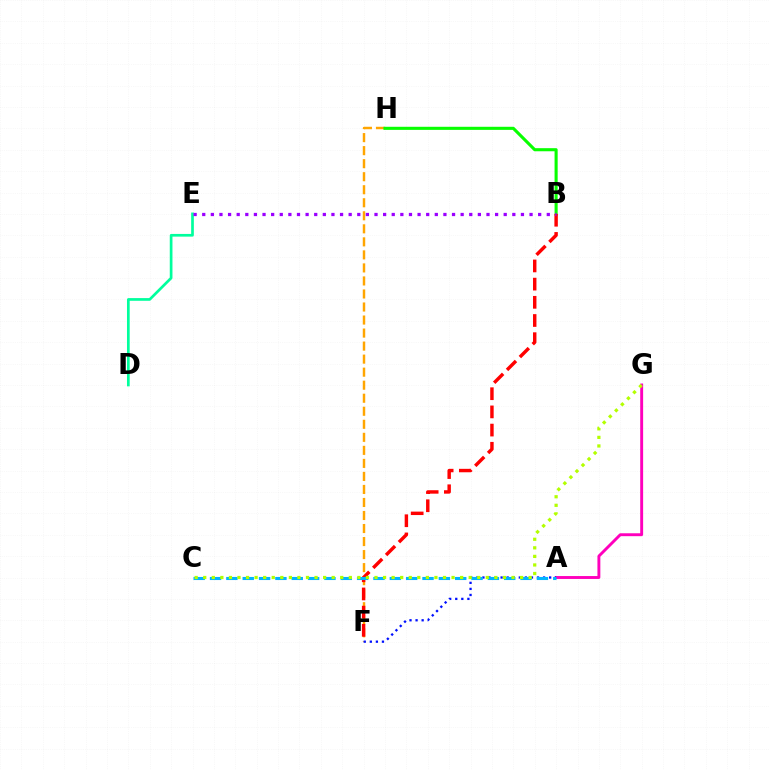{('F', 'H'): [{'color': '#ffa500', 'line_style': 'dashed', 'thickness': 1.77}], ('A', 'G'): [{'color': '#ff00bd', 'line_style': 'solid', 'thickness': 2.09}], ('B', 'H'): [{'color': '#08ff00', 'line_style': 'solid', 'thickness': 2.23}], ('D', 'E'): [{'color': '#00ff9d', 'line_style': 'solid', 'thickness': 1.94}], ('A', 'F'): [{'color': '#0010ff', 'line_style': 'dotted', 'thickness': 1.65}], ('B', 'F'): [{'color': '#ff0000', 'line_style': 'dashed', 'thickness': 2.47}], ('A', 'C'): [{'color': '#00b5ff', 'line_style': 'dashed', 'thickness': 2.22}], ('B', 'E'): [{'color': '#9b00ff', 'line_style': 'dotted', 'thickness': 2.34}], ('C', 'G'): [{'color': '#b3ff00', 'line_style': 'dotted', 'thickness': 2.33}]}